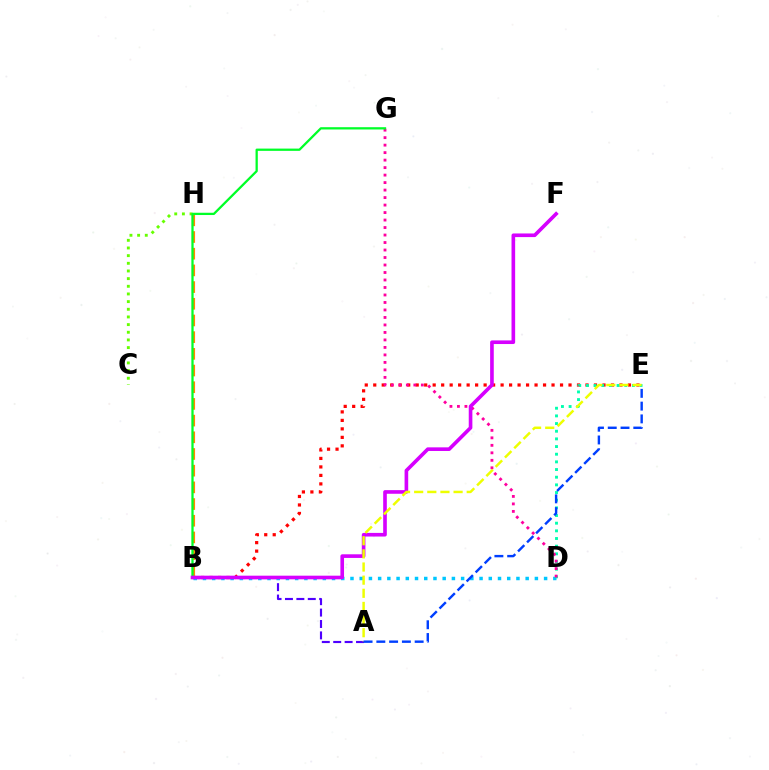{('A', 'B'): [{'color': '#4f00ff', 'line_style': 'dashed', 'thickness': 1.55}], ('C', 'H'): [{'color': '#66ff00', 'line_style': 'dotted', 'thickness': 2.08}], ('B', 'E'): [{'color': '#ff0000', 'line_style': 'dotted', 'thickness': 2.31}], ('B', 'H'): [{'color': '#ff8800', 'line_style': 'dashed', 'thickness': 2.27}], ('B', 'D'): [{'color': '#00c7ff', 'line_style': 'dotted', 'thickness': 2.51}], ('D', 'E'): [{'color': '#00ffaf', 'line_style': 'dotted', 'thickness': 2.08}], ('D', 'G'): [{'color': '#ff00a0', 'line_style': 'dotted', 'thickness': 2.04}], ('B', 'G'): [{'color': '#00ff27', 'line_style': 'solid', 'thickness': 1.64}], ('B', 'F'): [{'color': '#d600ff', 'line_style': 'solid', 'thickness': 2.62}], ('A', 'E'): [{'color': '#eeff00', 'line_style': 'dashed', 'thickness': 1.78}, {'color': '#003fff', 'line_style': 'dashed', 'thickness': 1.73}]}